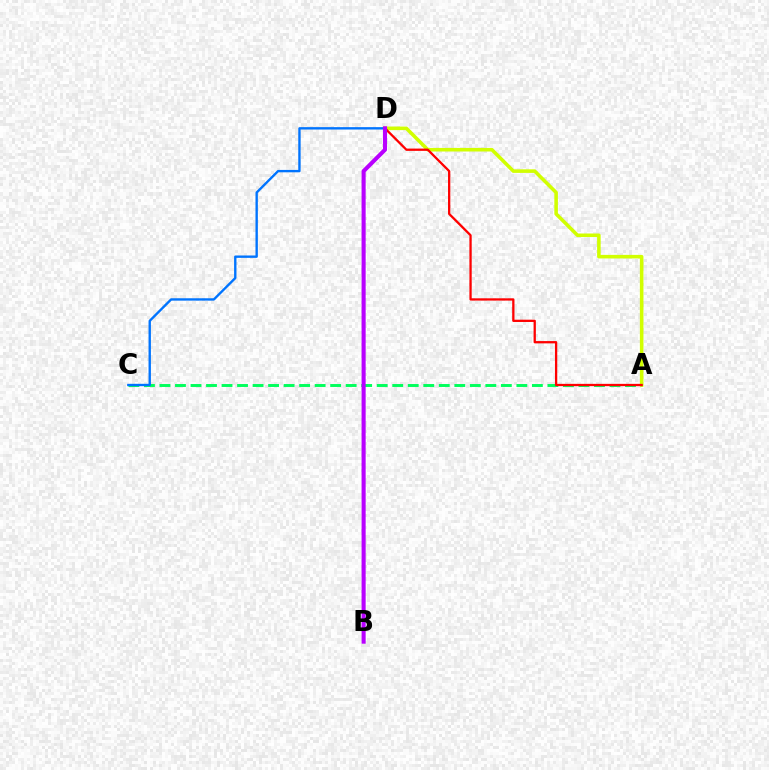{('A', 'C'): [{'color': '#00ff5c', 'line_style': 'dashed', 'thickness': 2.11}], ('A', 'D'): [{'color': '#d1ff00', 'line_style': 'solid', 'thickness': 2.57}, {'color': '#ff0000', 'line_style': 'solid', 'thickness': 1.65}], ('C', 'D'): [{'color': '#0074ff', 'line_style': 'solid', 'thickness': 1.71}], ('B', 'D'): [{'color': '#b900ff', 'line_style': 'solid', 'thickness': 2.94}]}